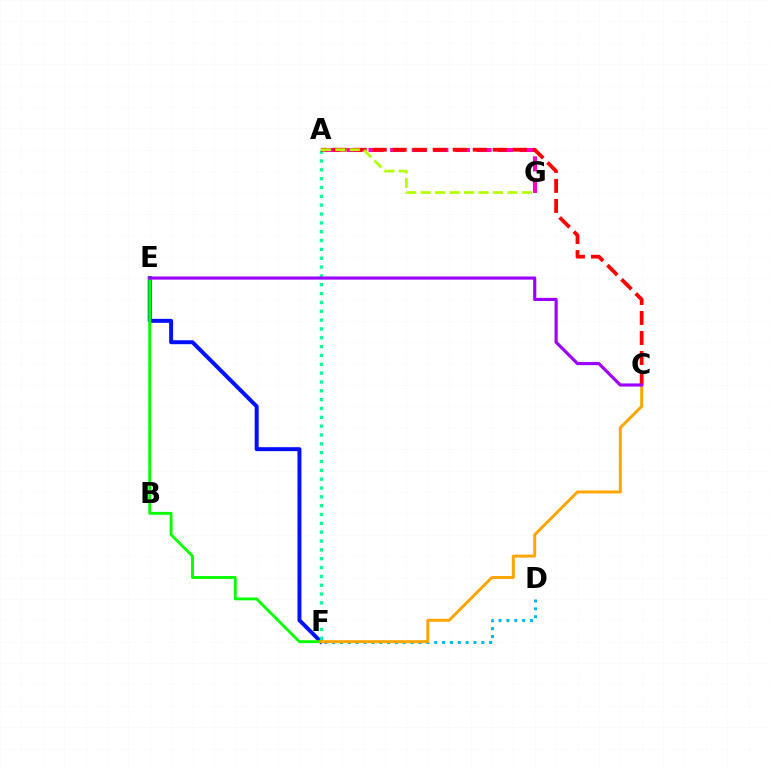{('E', 'F'): [{'color': '#0010ff', 'line_style': 'solid', 'thickness': 2.85}, {'color': '#08ff00', 'line_style': 'solid', 'thickness': 2.07}], ('A', 'G'): [{'color': '#ff00bd', 'line_style': 'dashed', 'thickness': 2.93}, {'color': '#b3ff00', 'line_style': 'dashed', 'thickness': 1.96}], ('A', 'F'): [{'color': '#00ff9d', 'line_style': 'dotted', 'thickness': 2.4}], ('D', 'F'): [{'color': '#00b5ff', 'line_style': 'dotted', 'thickness': 2.13}], ('C', 'F'): [{'color': '#ffa500', 'line_style': 'solid', 'thickness': 2.13}], ('A', 'C'): [{'color': '#ff0000', 'line_style': 'dashed', 'thickness': 2.72}], ('C', 'E'): [{'color': '#9b00ff', 'line_style': 'solid', 'thickness': 2.26}]}